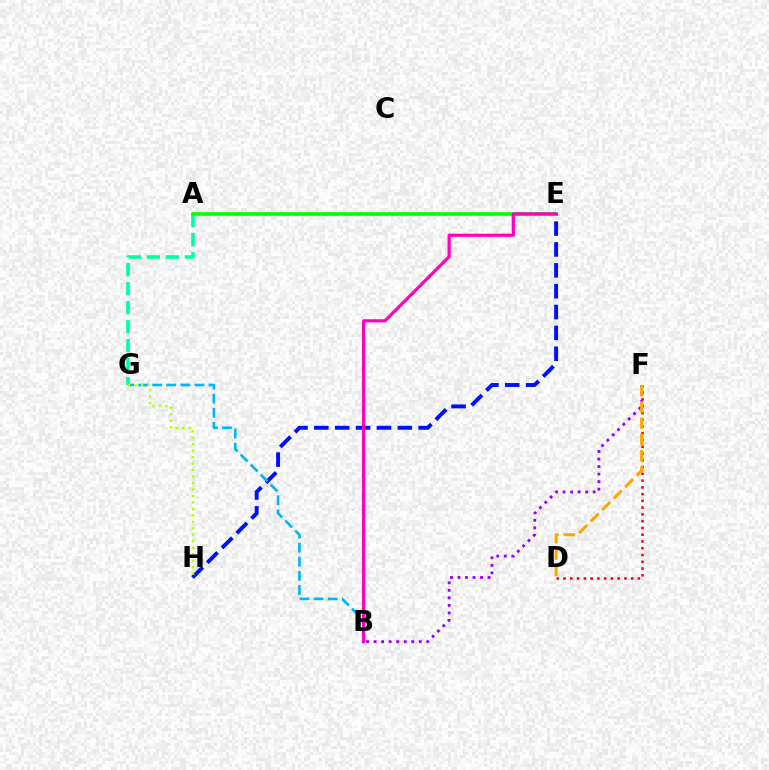{('A', 'G'): [{'color': '#00ff9d', 'line_style': 'dashed', 'thickness': 2.58}], ('D', 'F'): [{'color': '#ff0000', 'line_style': 'dotted', 'thickness': 1.84}, {'color': '#ffa500', 'line_style': 'dashed', 'thickness': 2.21}], ('B', 'F'): [{'color': '#9b00ff', 'line_style': 'dotted', 'thickness': 2.05}], ('A', 'E'): [{'color': '#08ff00', 'line_style': 'solid', 'thickness': 2.64}], ('E', 'H'): [{'color': '#0010ff', 'line_style': 'dashed', 'thickness': 2.83}], ('B', 'G'): [{'color': '#00b5ff', 'line_style': 'dashed', 'thickness': 1.91}], ('B', 'E'): [{'color': '#ff00bd', 'line_style': 'solid', 'thickness': 2.29}], ('G', 'H'): [{'color': '#b3ff00', 'line_style': 'dotted', 'thickness': 1.76}]}